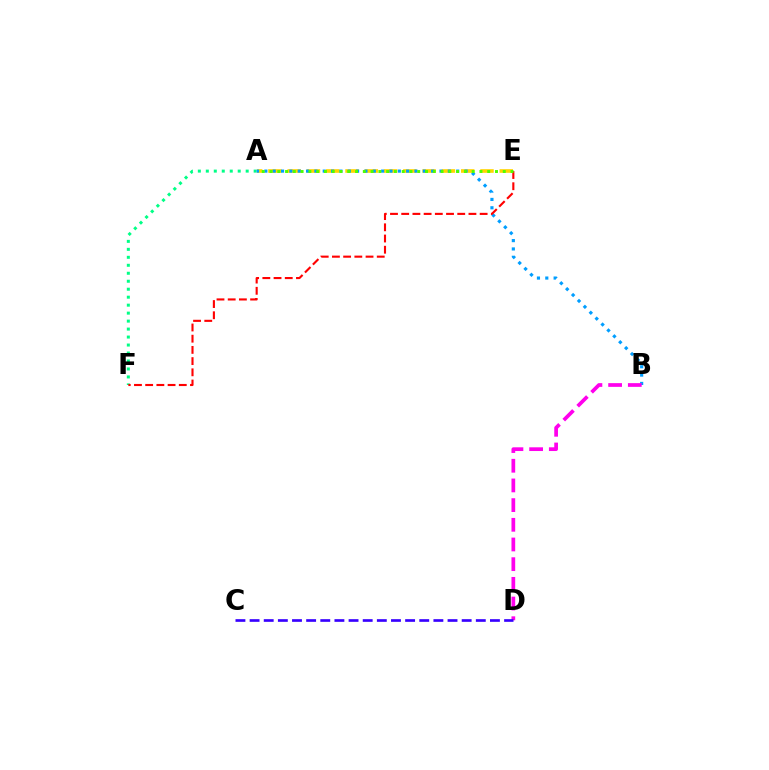{('A', 'E'): [{'color': '#ffd500', 'line_style': 'dashed', 'thickness': 2.62}, {'color': '#4fff00', 'line_style': 'dotted', 'thickness': 2.11}], ('A', 'F'): [{'color': '#00ff86', 'line_style': 'dotted', 'thickness': 2.17}], ('A', 'B'): [{'color': '#009eff', 'line_style': 'dotted', 'thickness': 2.27}], ('B', 'D'): [{'color': '#ff00ed', 'line_style': 'dashed', 'thickness': 2.67}], ('E', 'F'): [{'color': '#ff0000', 'line_style': 'dashed', 'thickness': 1.52}], ('C', 'D'): [{'color': '#3700ff', 'line_style': 'dashed', 'thickness': 1.92}]}